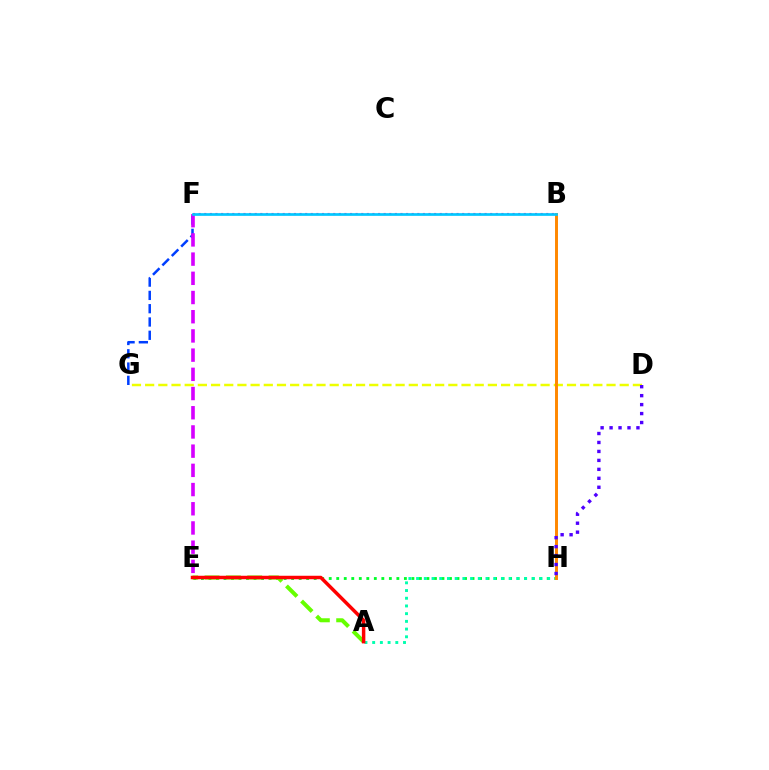{('E', 'H'): [{'color': '#00ff27', 'line_style': 'dotted', 'thickness': 2.04}], ('B', 'F'): [{'color': '#ff00a0', 'line_style': 'dotted', 'thickness': 1.52}, {'color': '#00c7ff', 'line_style': 'solid', 'thickness': 1.93}], ('A', 'E'): [{'color': '#66ff00', 'line_style': 'dashed', 'thickness': 2.9}, {'color': '#ff0000', 'line_style': 'solid', 'thickness': 2.5}], ('F', 'G'): [{'color': '#003fff', 'line_style': 'dashed', 'thickness': 1.81}], ('D', 'G'): [{'color': '#eeff00', 'line_style': 'dashed', 'thickness': 1.79}], ('A', 'H'): [{'color': '#00ffaf', 'line_style': 'dotted', 'thickness': 2.09}], ('E', 'F'): [{'color': '#d600ff', 'line_style': 'dashed', 'thickness': 2.61}], ('B', 'H'): [{'color': '#ff8800', 'line_style': 'solid', 'thickness': 2.12}], ('D', 'H'): [{'color': '#4f00ff', 'line_style': 'dotted', 'thickness': 2.43}]}